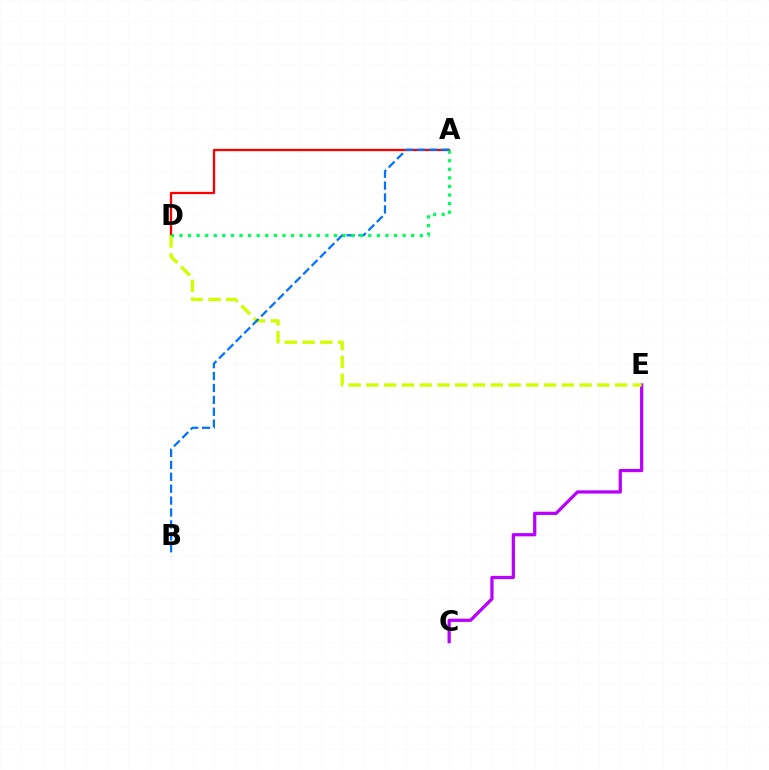{('C', 'E'): [{'color': '#b900ff', 'line_style': 'solid', 'thickness': 2.33}], ('A', 'D'): [{'color': '#ff0000', 'line_style': 'solid', 'thickness': 1.65}, {'color': '#00ff5c', 'line_style': 'dotted', 'thickness': 2.33}], ('D', 'E'): [{'color': '#d1ff00', 'line_style': 'dashed', 'thickness': 2.41}], ('A', 'B'): [{'color': '#0074ff', 'line_style': 'dashed', 'thickness': 1.62}]}